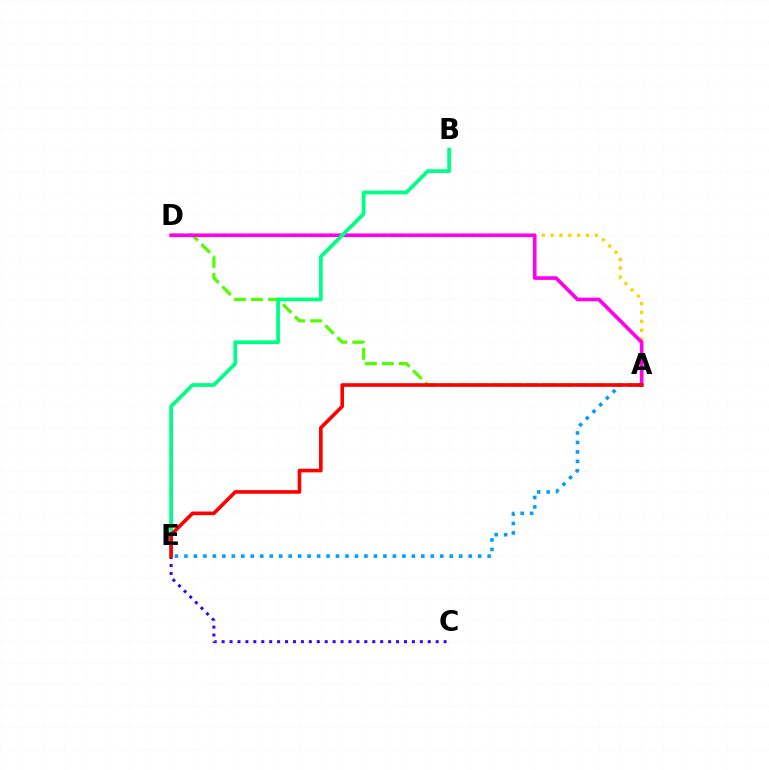{('A', 'D'): [{'color': '#ffd500', 'line_style': 'dotted', 'thickness': 2.41}, {'color': '#4fff00', 'line_style': 'dashed', 'thickness': 2.31}, {'color': '#ff00ed', 'line_style': 'solid', 'thickness': 2.63}], ('C', 'E'): [{'color': '#3700ff', 'line_style': 'dotted', 'thickness': 2.15}], ('A', 'E'): [{'color': '#009eff', 'line_style': 'dotted', 'thickness': 2.57}, {'color': '#ff0000', 'line_style': 'solid', 'thickness': 2.61}], ('B', 'E'): [{'color': '#00ff86', 'line_style': 'solid', 'thickness': 2.71}]}